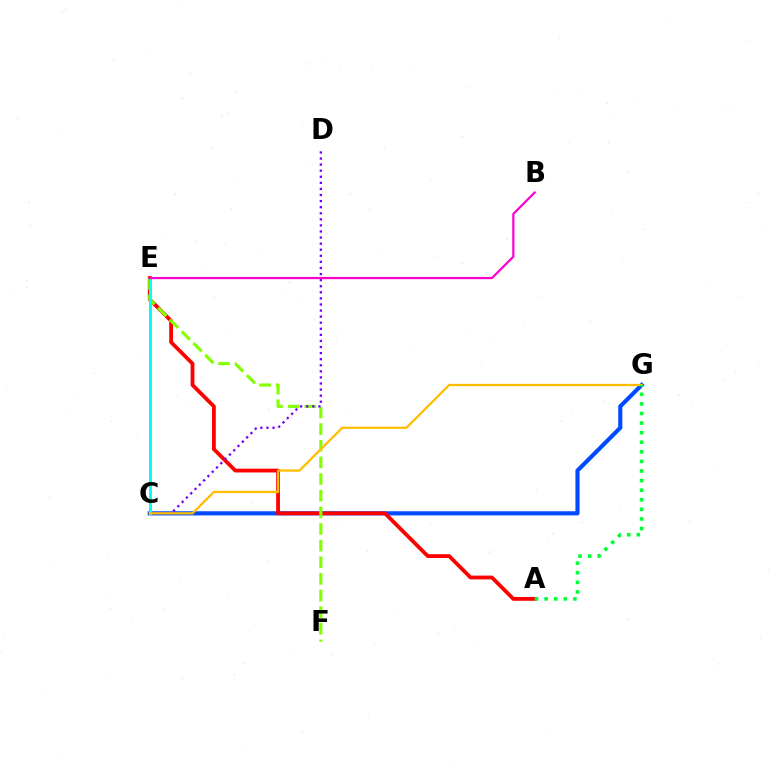{('C', 'G'): [{'color': '#004bff', 'line_style': 'solid', 'thickness': 2.98}, {'color': '#ffbd00', 'line_style': 'solid', 'thickness': 1.64}], ('A', 'E'): [{'color': '#ff0000', 'line_style': 'solid', 'thickness': 2.74}], ('E', 'F'): [{'color': '#84ff00', 'line_style': 'dashed', 'thickness': 2.26}], ('C', 'D'): [{'color': '#7200ff', 'line_style': 'dotted', 'thickness': 1.65}], ('C', 'E'): [{'color': '#00fff6', 'line_style': 'solid', 'thickness': 2.16}], ('A', 'G'): [{'color': '#00ff39', 'line_style': 'dotted', 'thickness': 2.6}], ('B', 'E'): [{'color': '#ff00cf', 'line_style': 'solid', 'thickness': 1.6}]}